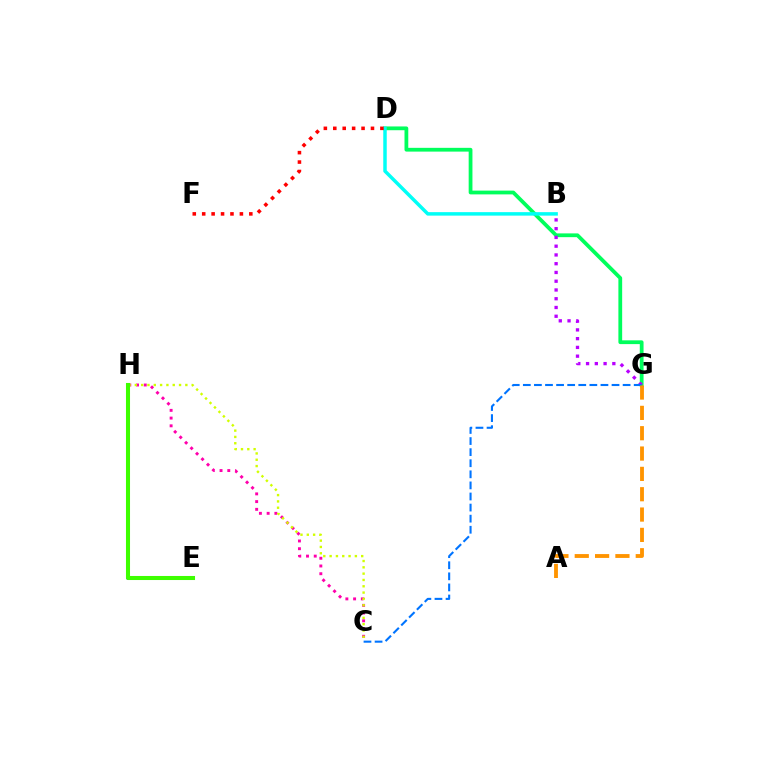{('D', 'G'): [{'color': '#00ff5c', 'line_style': 'solid', 'thickness': 2.72}], ('C', 'H'): [{'color': '#ff00ac', 'line_style': 'dotted', 'thickness': 2.1}, {'color': '#d1ff00', 'line_style': 'dotted', 'thickness': 1.72}], ('E', 'H'): [{'color': '#2500ff', 'line_style': 'dashed', 'thickness': 2.65}, {'color': '#3dff00', 'line_style': 'solid', 'thickness': 2.92}], ('B', 'D'): [{'color': '#00fff6', 'line_style': 'solid', 'thickness': 2.51}], ('B', 'G'): [{'color': '#b900ff', 'line_style': 'dotted', 'thickness': 2.38}], ('D', 'F'): [{'color': '#ff0000', 'line_style': 'dotted', 'thickness': 2.56}], ('C', 'G'): [{'color': '#0074ff', 'line_style': 'dashed', 'thickness': 1.51}], ('A', 'G'): [{'color': '#ff9400', 'line_style': 'dashed', 'thickness': 2.76}]}